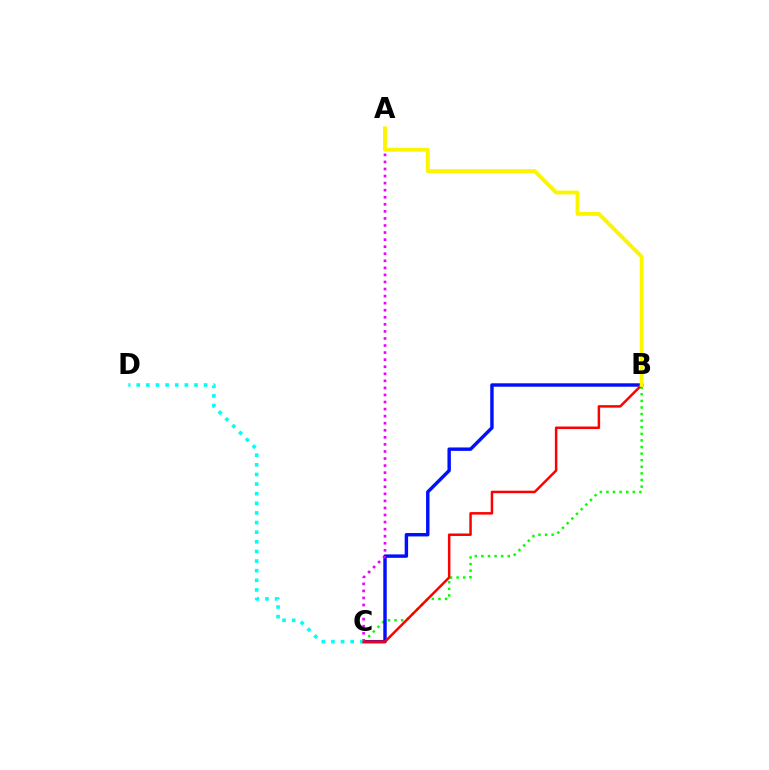{('B', 'C'): [{'color': '#08ff00', 'line_style': 'dotted', 'thickness': 1.79}, {'color': '#0010ff', 'line_style': 'solid', 'thickness': 2.46}, {'color': '#ff0000', 'line_style': 'solid', 'thickness': 1.8}], ('A', 'C'): [{'color': '#ee00ff', 'line_style': 'dotted', 'thickness': 1.92}], ('C', 'D'): [{'color': '#00fff6', 'line_style': 'dotted', 'thickness': 2.61}], ('A', 'B'): [{'color': '#fcf500', 'line_style': 'solid', 'thickness': 2.79}]}